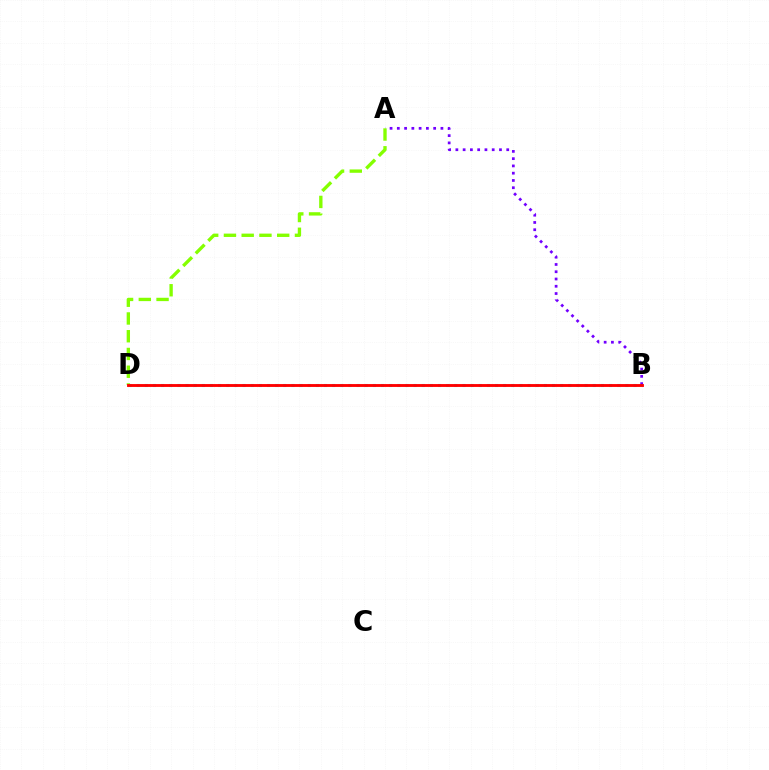{('A', 'B'): [{'color': '#7200ff', 'line_style': 'dotted', 'thickness': 1.97}], ('B', 'D'): [{'color': '#00fff6', 'line_style': 'dotted', 'thickness': 2.21}, {'color': '#ff0000', 'line_style': 'solid', 'thickness': 2.06}], ('A', 'D'): [{'color': '#84ff00', 'line_style': 'dashed', 'thickness': 2.41}]}